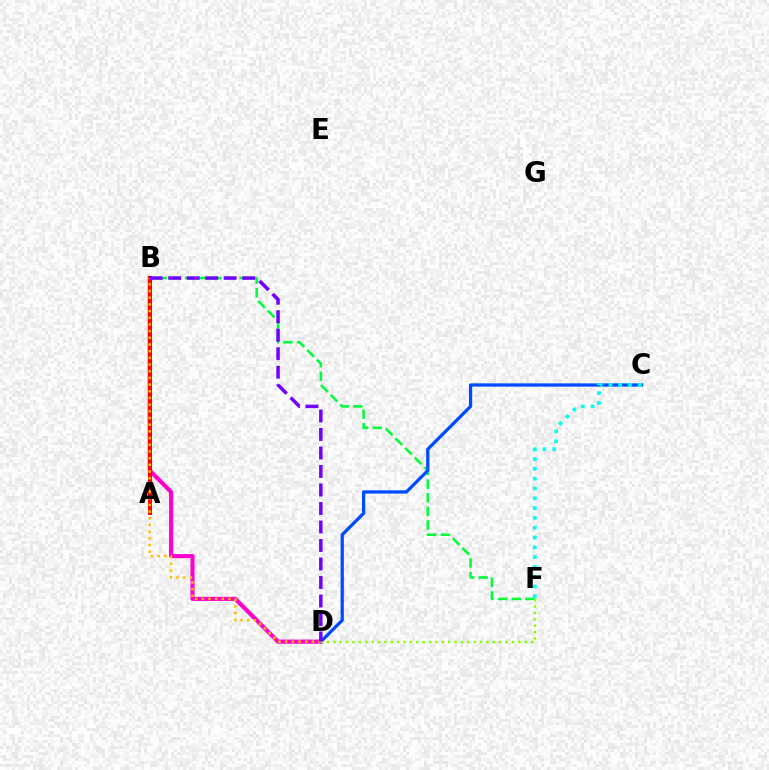{('B', 'F'): [{'color': '#00ff39', 'line_style': 'dashed', 'thickness': 1.85}], ('B', 'D'): [{'color': '#ff00cf', 'line_style': 'solid', 'thickness': 2.97}, {'color': '#ffbd00', 'line_style': 'dotted', 'thickness': 1.82}, {'color': '#7200ff', 'line_style': 'dashed', 'thickness': 2.51}], ('C', 'D'): [{'color': '#004bff', 'line_style': 'solid', 'thickness': 2.35}], ('A', 'B'): [{'color': '#ff0000', 'line_style': 'solid', 'thickness': 2.85}], ('D', 'F'): [{'color': '#84ff00', 'line_style': 'dotted', 'thickness': 1.73}], ('C', 'F'): [{'color': '#00fff6', 'line_style': 'dotted', 'thickness': 2.66}]}